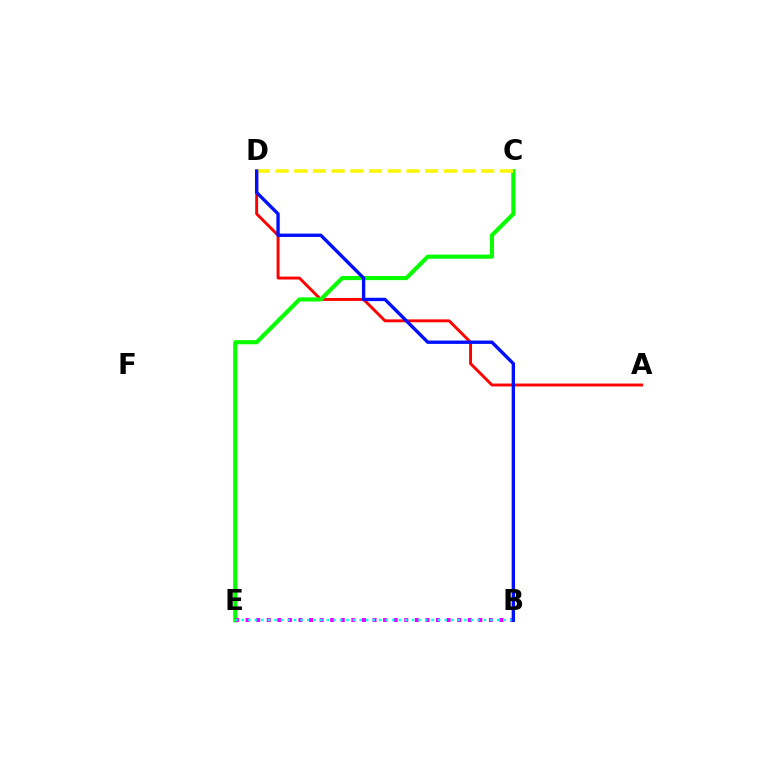{('A', 'D'): [{'color': '#ff0000', 'line_style': 'solid', 'thickness': 2.1}], ('C', 'E'): [{'color': '#08ff00', 'line_style': 'solid', 'thickness': 2.97}], ('C', 'D'): [{'color': '#fcf500', 'line_style': 'dashed', 'thickness': 2.54}], ('B', 'E'): [{'color': '#ee00ff', 'line_style': 'dotted', 'thickness': 2.87}, {'color': '#00fff6', 'line_style': 'dotted', 'thickness': 1.78}], ('B', 'D'): [{'color': '#0010ff', 'line_style': 'solid', 'thickness': 2.42}]}